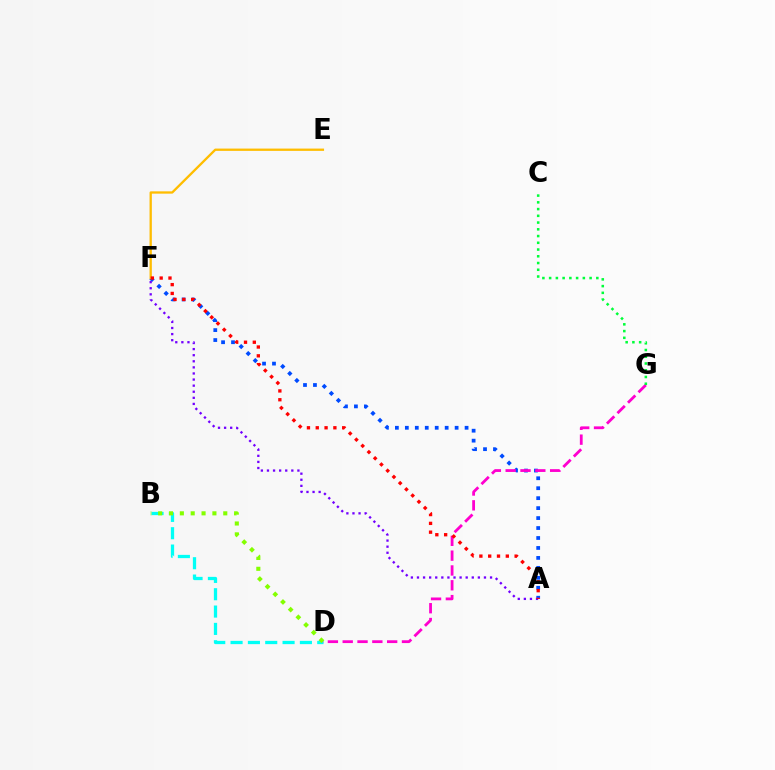{('B', 'D'): [{'color': '#00fff6', 'line_style': 'dashed', 'thickness': 2.35}, {'color': '#84ff00', 'line_style': 'dotted', 'thickness': 2.95}], ('A', 'F'): [{'color': '#004bff', 'line_style': 'dotted', 'thickness': 2.71}, {'color': '#7200ff', 'line_style': 'dotted', 'thickness': 1.65}, {'color': '#ff0000', 'line_style': 'dotted', 'thickness': 2.39}], ('D', 'G'): [{'color': '#ff00cf', 'line_style': 'dashed', 'thickness': 2.01}], ('E', 'F'): [{'color': '#ffbd00', 'line_style': 'solid', 'thickness': 1.66}], ('C', 'G'): [{'color': '#00ff39', 'line_style': 'dotted', 'thickness': 1.83}]}